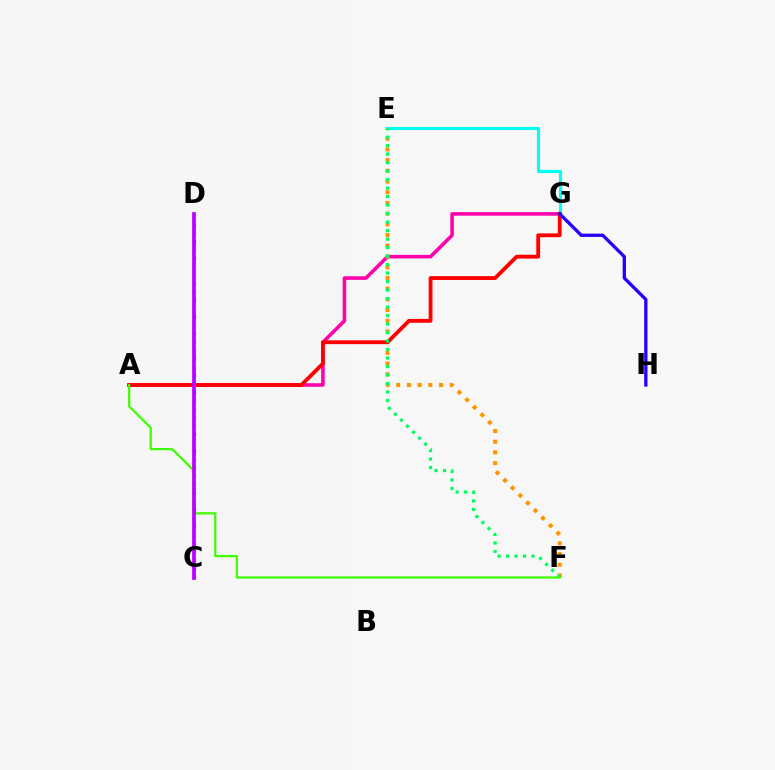{('C', 'D'): [{'color': '#0074ff', 'line_style': 'dotted', 'thickness': 2.28}, {'color': '#d1ff00', 'line_style': 'dashed', 'thickness': 2.02}, {'color': '#b900ff', 'line_style': 'solid', 'thickness': 2.67}], ('E', 'G'): [{'color': '#00fff6', 'line_style': 'solid', 'thickness': 2.25}], ('A', 'G'): [{'color': '#ff00ac', 'line_style': 'solid', 'thickness': 2.56}, {'color': '#ff0000', 'line_style': 'solid', 'thickness': 2.76}], ('E', 'F'): [{'color': '#ff9400', 'line_style': 'dotted', 'thickness': 2.91}, {'color': '#00ff5c', 'line_style': 'dotted', 'thickness': 2.31}], ('G', 'H'): [{'color': '#2500ff', 'line_style': 'solid', 'thickness': 2.38}], ('A', 'F'): [{'color': '#3dff00', 'line_style': 'solid', 'thickness': 1.6}]}